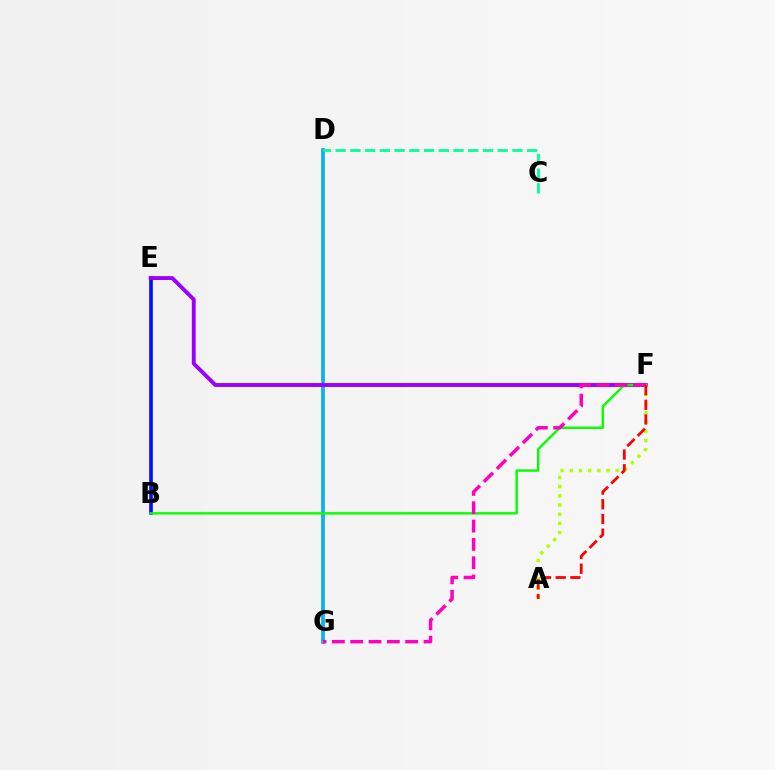{('D', 'G'): [{'color': '#ffa500', 'line_style': 'solid', 'thickness': 2.55}, {'color': '#00b5ff', 'line_style': 'solid', 'thickness': 2.54}], ('C', 'D'): [{'color': '#00ff9d', 'line_style': 'dashed', 'thickness': 2.0}], ('B', 'E'): [{'color': '#0010ff', 'line_style': 'solid', 'thickness': 2.61}], ('E', 'F'): [{'color': '#9b00ff', 'line_style': 'solid', 'thickness': 2.8}], ('B', 'F'): [{'color': '#08ff00', 'line_style': 'solid', 'thickness': 1.74}], ('A', 'F'): [{'color': '#b3ff00', 'line_style': 'dotted', 'thickness': 2.5}, {'color': '#ff0000', 'line_style': 'dashed', 'thickness': 1.99}], ('F', 'G'): [{'color': '#ff00bd', 'line_style': 'dashed', 'thickness': 2.49}]}